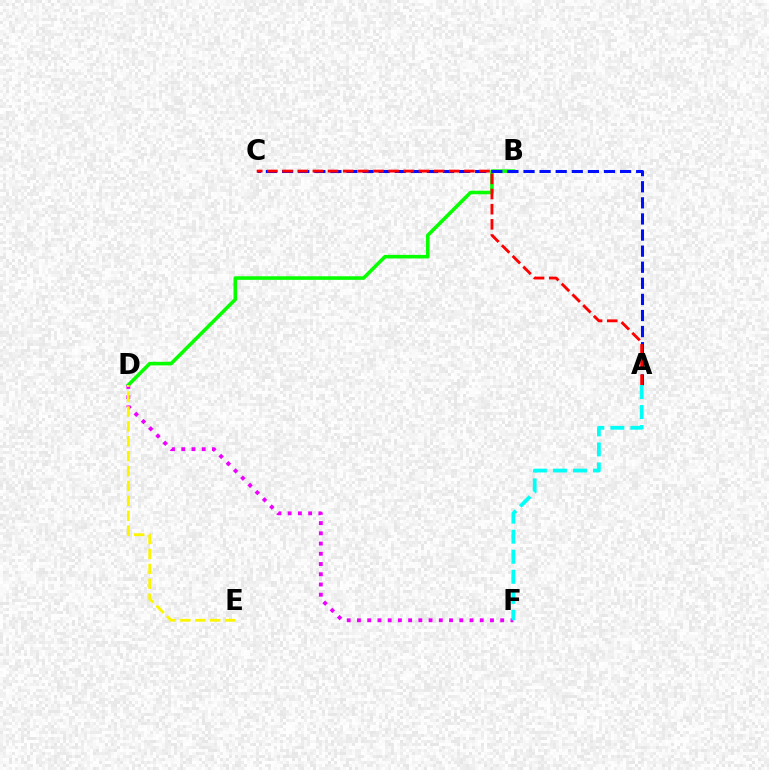{('B', 'D'): [{'color': '#08ff00', 'line_style': 'solid', 'thickness': 2.58}], ('A', 'C'): [{'color': '#0010ff', 'line_style': 'dashed', 'thickness': 2.19}, {'color': '#ff0000', 'line_style': 'dashed', 'thickness': 2.06}], ('D', 'F'): [{'color': '#ee00ff', 'line_style': 'dotted', 'thickness': 2.78}], ('A', 'F'): [{'color': '#00fff6', 'line_style': 'dashed', 'thickness': 2.72}], ('D', 'E'): [{'color': '#fcf500', 'line_style': 'dashed', 'thickness': 2.02}]}